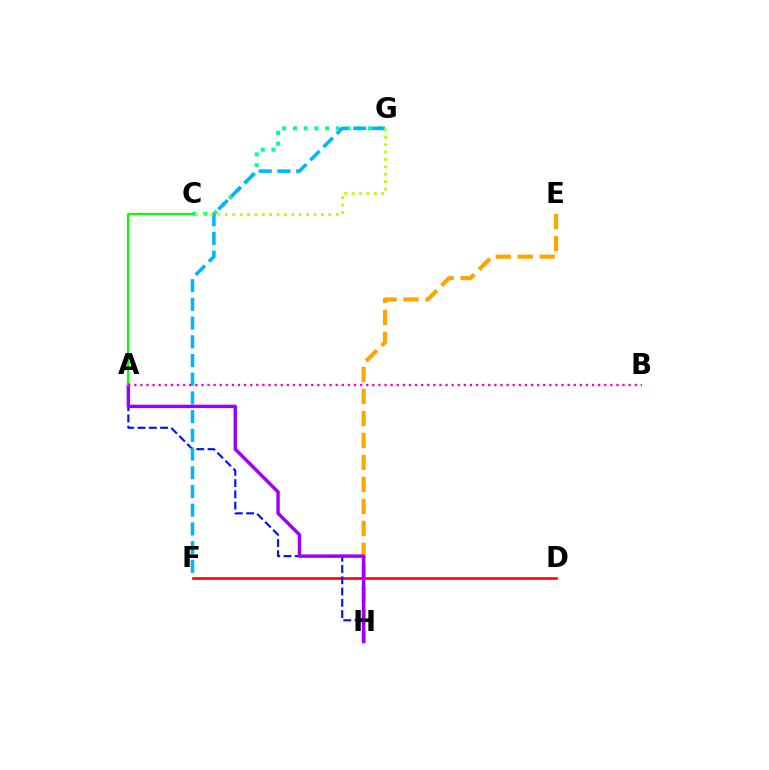{('E', 'H'): [{'color': '#ffa500', 'line_style': 'dashed', 'thickness': 2.99}], ('C', 'G'): [{'color': '#00ff9d', 'line_style': 'dotted', 'thickness': 2.91}, {'color': '#b3ff00', 'line_style': 'dotted', 'thickness': 2.01}], ('D', 'F'): [{'color': '#ff0000', 'line_style': 'solid', 'thickness': 1.87}], ('A', 'H'): [{'color': '#0010ff', 'line_style': 'dashed', 'thickness': 1.53}, {'color': '#9b00ff', 'line_style': 'solid', 'thickness': 2.47}], ('F', 'G'): [{'color': '#00b5ff', 'line_style': 'dashed', 'thickness': 2.54}], ('A', 'C'): [{'color': '#08ff00', 'line_style': 'solid', 'thickness': 1.57}], ('A', 'B'): [{'color': '#ff00bd', 'line_style': 'dotted', 'thickness': 1.66}]}